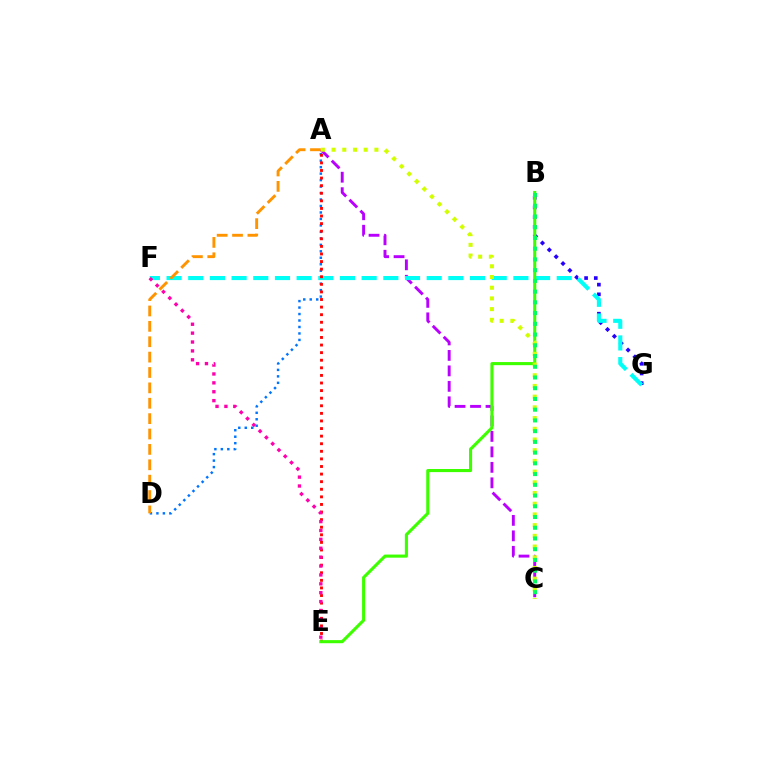{('B', 'G'): [{'color': '#2500ff', 'line_style': 'dotted', 'thickness': 2.63}], ('A', 'C'): [{'color': '#b900ff', 'line_style': 'dashed', 'thickness': 2.1}, {'color': '#d1ff00', 'line_style': 'dotted', 'thickness': 2.91}], ('A', 'D'): [{'color': '#0074ff', 'line_style': 'dotted', 'thickness': 1.76}, {'color': '#ff9400', 'line_style': 'dashed', 'thickness': 2.09}], ('F', 'G'): [{'color': '#00fff6', 'line_style': 'dashed', 'thickness': 2.94}], ('A', 'E'): [{'color': '#ff0000', 'line_style': 'dotted', 'thickness': 2.06}], ('B', 'E'): [{'color': '#3dff00', 'line_style': 'solid', 'thickness': 2.23}], ('B', 'C'): [{'color': '#00ff5c', 'line_style': 'dotted', 'thickness': 2.92}], ('E', 'F'): [{'color': '#ff00ac', 'line_style': 'dotted', 'thickness': 2.42}]}